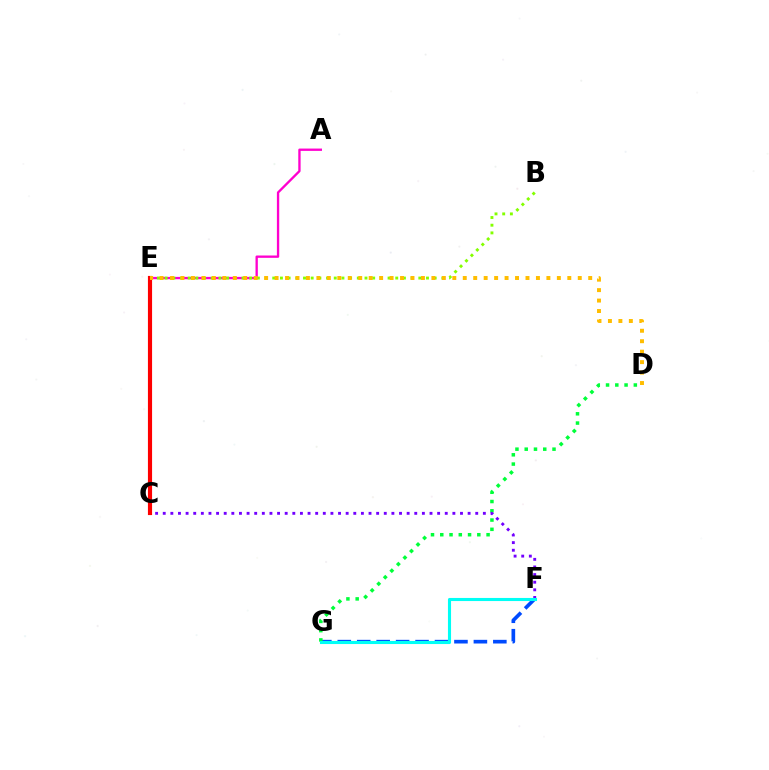{('A', 'E'): [{'color': '#ff00cf', 'line_style': 'solid', 'thickness': 1.68}], ('F', 'G'): [{'color': '#004bff', 'line_style': 'dashed', 'thickness': 2.64}, {'color': '#00fff6', 'line_style': 'solid', 'thickness': 2.23}], ('D', 'G'): [{'color': '#00ff39', 'line_style': 'dotted', 'thickness': 2.52}], ('C', 'F'): [{'color': '#7200ff', 'line_style': 'dotted', 'thickness': 2.07}], ('B', 'E'): [{'color': '#84ff00', 'line_style': 'dotted', 'thickness': 2.09}], ('C', 'E'): [{'color': '#ff0000', 'line_style': 'solid', 'thickness': 2.99}], ('D', 'E'): [{'color': '#ffbd00', 'line_style': 'dotted', 'thickness': 2.84}]}